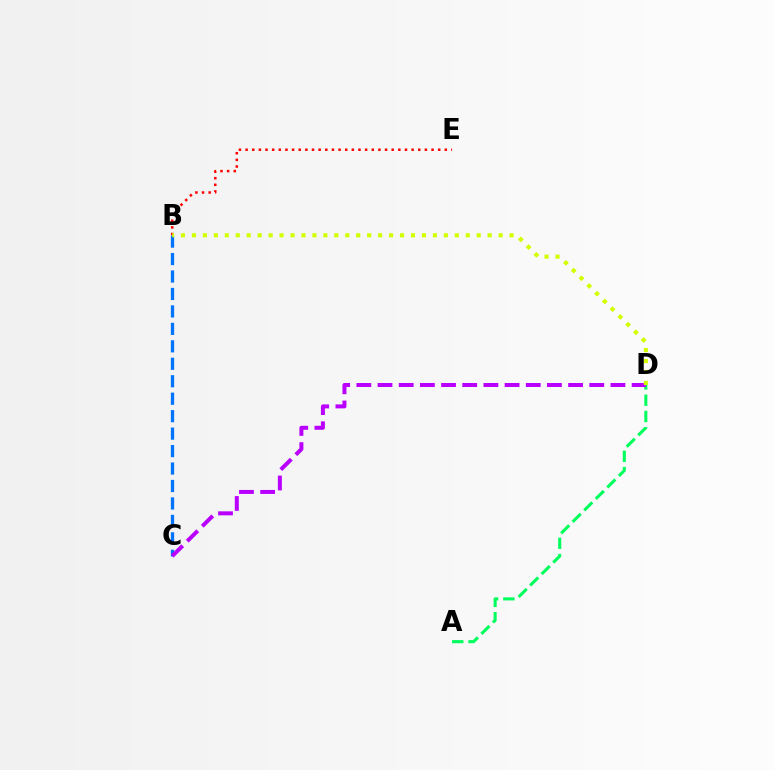{('B', 'C'): [{'color': '#0074ff', 'line_style': 'dashed', 'thickness': 2.37}], ('A', 'D'): [{'color': '#00ff5c', 'line_style': 'dashed', 'thickness': 2.21}], ('C', 'D'): [{'color': '#b900ff', 'line_style': 'dashed', 'thickness': 2.88}], ('B', 'E'): [{'color': '#ff0000', 'line_style': 'dotted', 'thickness': 1.8}], ('B', 'D'): [{'color': '#d1ff00', 'line_style': 'dotted', 'thickness': 2.98}]}